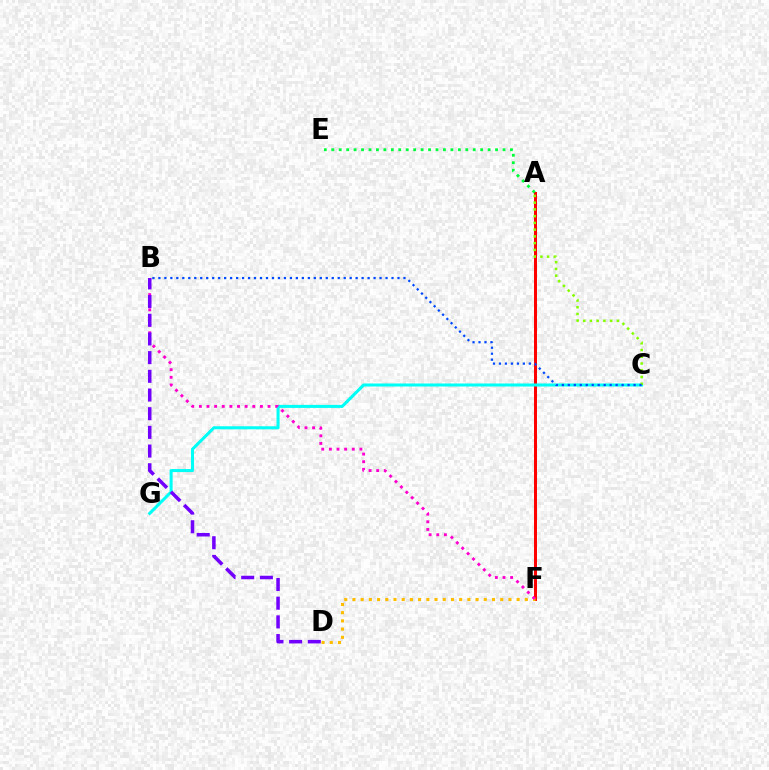{('A', 'F'): [{'color': '#ff0000', 'line_style': 'solid', 'thickness': 2.16}], ('D', 'F'): [{'color': '#ffbd00', 'line_style': 'dotted', 'thickness': 2.23}], ('C', 'G'): [{'color': '#00fff6', 'line_style': 'solid', 'thickness': 2.19}], ('A', 'C'): [{'color': '#84ff00', 'line_style': 'dotted', 'thickness': 1.83}], ('A', 'E'): [{'color': '#00ff39', 'line_style': 'dotted', 'thickness': 2.02}], ('B', 'F'): [{'color': '#ff00cf', 'line_style': 'dotted', 'thickness': 2.07}], ('B', 'D'): [{'color': '#7200ff', 'line_style': 'dashed', 'thickness': 2.54}], ('B', 'C'): [{'color': '#004bff', 'line_style': 'dotted', 'thickness': 1.62}]}